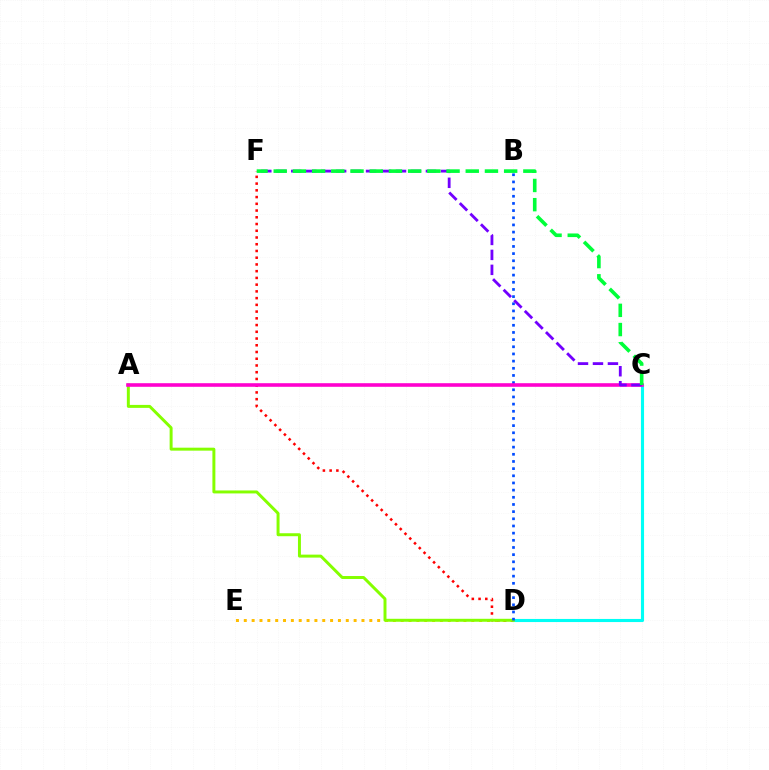{('D', 'E'): [{'color': '#ffbd00', 'line_style': 'dotted', 'thickness': 2.13}], ('C', 'D'): [{'color': '#00fff6', 'line_style': 'solid', 'thickness': 2.24}], ('D', 'F'): [{'color': '#ff0000', 'line_style': 'dotted', 'thickness': 1.83}], ('A', 'D'): [{'color': '#84ff00', 'line_style': 'solid', 'thickness': 2.13}], ('B', 'D'): [{'color': '#004bff', 'line_style': 'dotted', 'thickness': 1.95}], ('A', 'C'): [{'color': '#ff00cf', 'line_style': 'solid', 'thickness': 2.59}], ('C', 'F'): [{'color': '#7200ff', 'line_style': 'dashed', 'thickness': 2.03}, {'color': '#00ff39', 'line_style': 'dashed', 'thickness': 2.61}]}